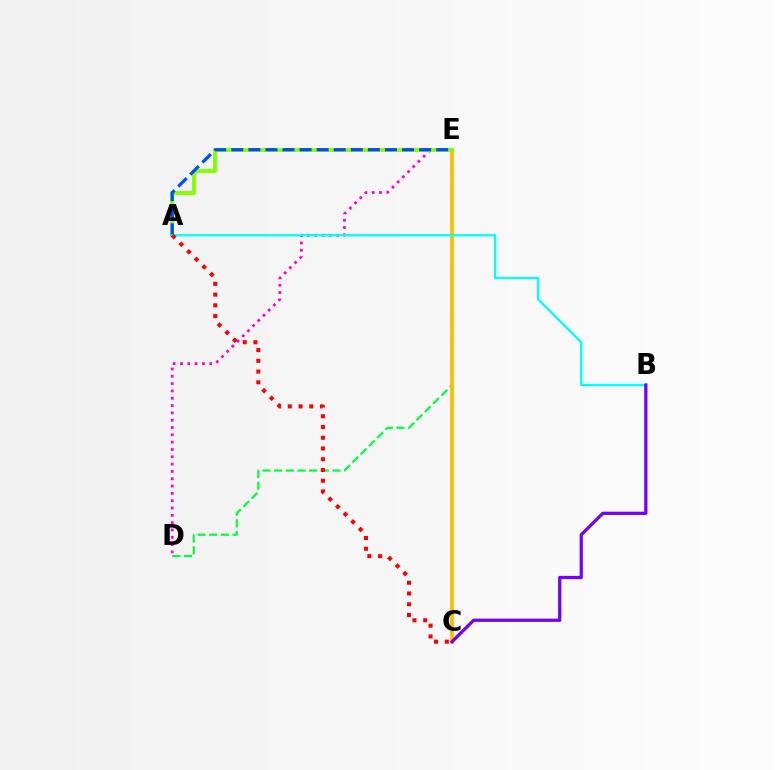{('D', 'E'): [{'color': '#ff00cf', 'line_style': 'dotted', 'thickness': 1.99}, {'color': '#00ff39', 'line_style': 'dashed', 'thickness': 1.58}], ('C', 'E'): [{'color': '#ffbd00', 'line_style': 'solid', 'thickness': 2.75}], ('A', 'E'): [{'color': '#84ff00', 'line_style': 'solid', 'thickness': 2.79}, {'color': '#004bff', 'line_style': 'dashed', 'thickness': 2.32}], ('A', 'B'): [{'color': '#00fff6', 'line_style': 'solid', 'thickness': 1.66}], ('B', 'C'): [{'color': '#7200ff', 'line_style': 'solid', 'thickness': 2.33}], ('A', 'C'): [{'color': '#ff0000', 'line_style': 'dotted', 'thickness': 2.92}]}